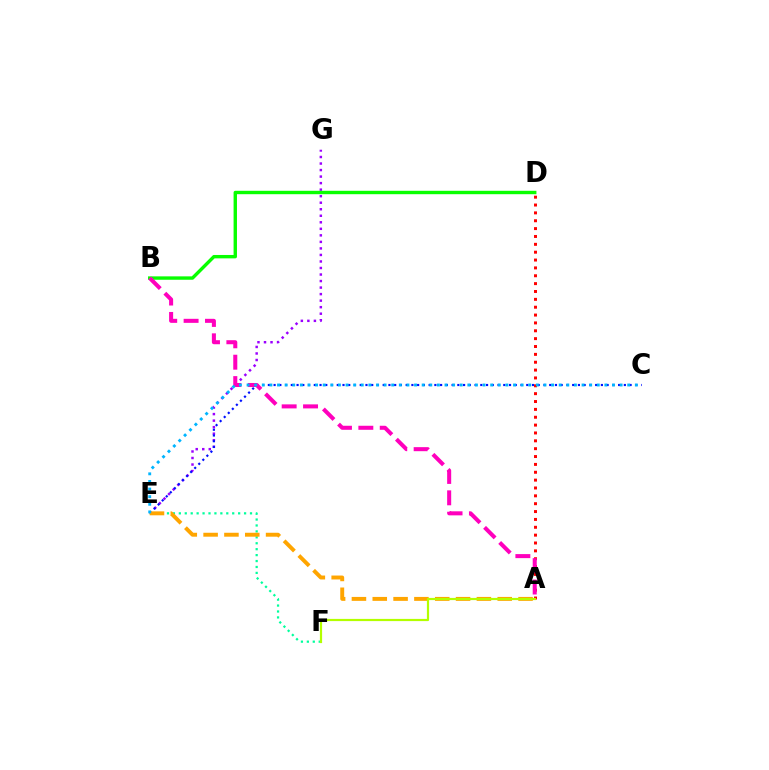{('E', 'G'): [{'color': '#9b00ff', 'line_style': 'dotted', 'thickness': 1.77}], ('E', 'F'): [{'color': '#00ff9d', 'line_style': 'dotted', 'thickness': 1.61}], ('C', 'E'): [{'color': '#0010ff', 'line_style': 'dotted', 'thickness': 1.56}, {'color': '#00b5ff', 'line_style': 'dotted', 'thickness': 2.07}], ('A', 'E'): [{'color': '#ffa500', 'line_style': 'dashed', 'thickness': 2.83}], ('A', 'D'): [{'color': '#ff0000', 'line_style': 'dotted', 'thickness': 2.14}], ('B', 'D'): [{'color': '#08ff00', 'line_style': 'solid', 'thickness': 2.44}], ('A', 'B'): [{'color': '#ff00bd', 'line_style': 'dashed', 'thickness': 2.91}], ('A', 'F'): [{'color': '#b3ff00', 'line_style': 'solid', 'thickness': 1.59}]}